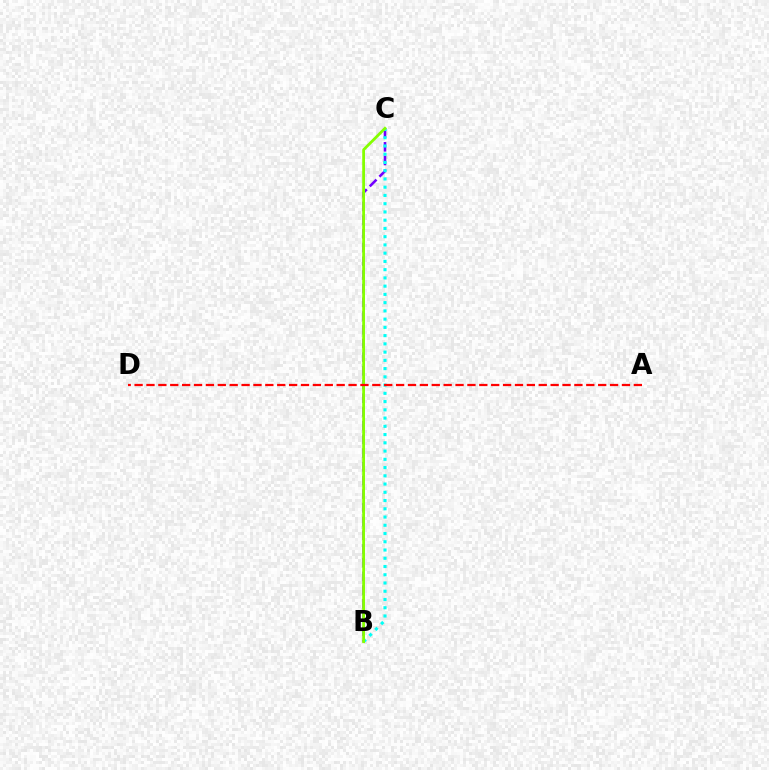{('B', 'C'): [{'color': '#7200ff', 'line_style': 'dashed', 'thickness': 1.86}, {'color': '#00fff6', 'line_style': 'dotted', 'thickness': 2.24}, {'color': '#84ff00', 'line_style': 'solid', 'thickness': 2.0}], ('A', 'D'): [{'color': '#ff0000', 'line_style': 'dashed', 'thickness': 1.61}]}